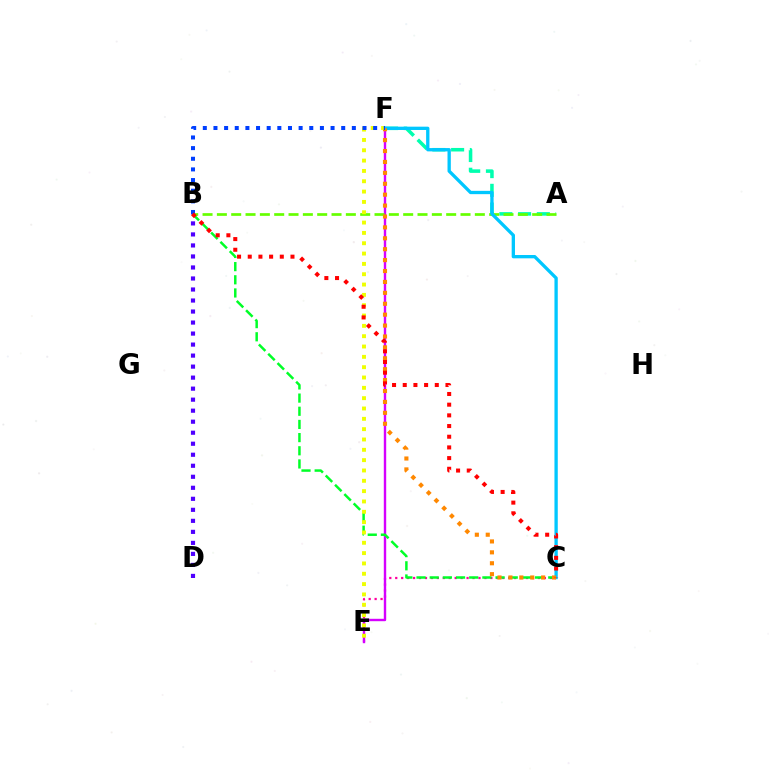{('A', 'F'): [{'color': '#00ffaf', 'line_style': 'dashed', 'thickness': 2.55}], ('C', 'E'): [{'color': '#ff00a0', 'line_style': 'dotted', 'thickness': 1.62}], ('E', 'F'): [{'color': '#d600ff', 'line_style': 'solid', 'thickness': 1.73}, {'color': '#eeff00', 'line_style': 'dotted', 'thickness': 2.81}], ('B', 'C'): [{'color': '#00ff27', 'line_style': 'dashed', 'thickness': 1.79}, {'color': '#ff0000', 'line_style': 'dotted', 'thickness': 2.9}], ('B', 'D'): [{'color': '#4f00ff', 'line_style': 'dotted', 'thickness': 2.99}], ('A', 'B'): [{'color': '#66ff00', 'line_style': 'dashed', 'thickness': 1.95}], ('C', 'F'): [{'color': '#00c7ff', 'line_style': 'solid', 'thickness': 2.38}, {'color': '#ff8800', 'line_style': 'dotted', 'thickness': 2.96}], ('B', 'F'): [{'color': '#003fff', 'line_style': 'dotted', 'thickness': 2.89}]}